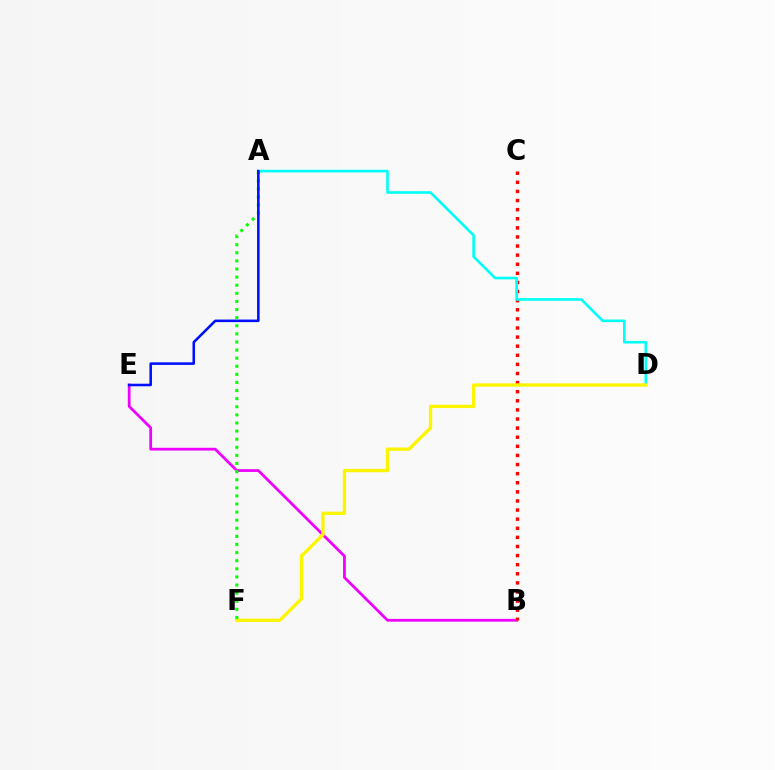{('B', 'E'): [{'color': '#ee00ff', 'line_style': 'solid', 'thickness': 1.99}], ('B', 'C'): [{'color': '#ff0000', 'line_style': 'dotted', 'thickness': 2.47}], ('A', 'D'): [{'color': '#00fff6', 'line_style': 'solid', 'thickness': 1.89}], ('D', 'F'): [{'color': '#fcf500', 'line_style': 'solid', 'thickness': 2.4}], ('A', 'F'): [{'color': '#08ff00', 'line_style': 'dotted', 'thickness': 2.2}], ('A', 'E'): [{'color': '#0010ff', 'line_style': 'solid', 'thickness': 1.84}]}